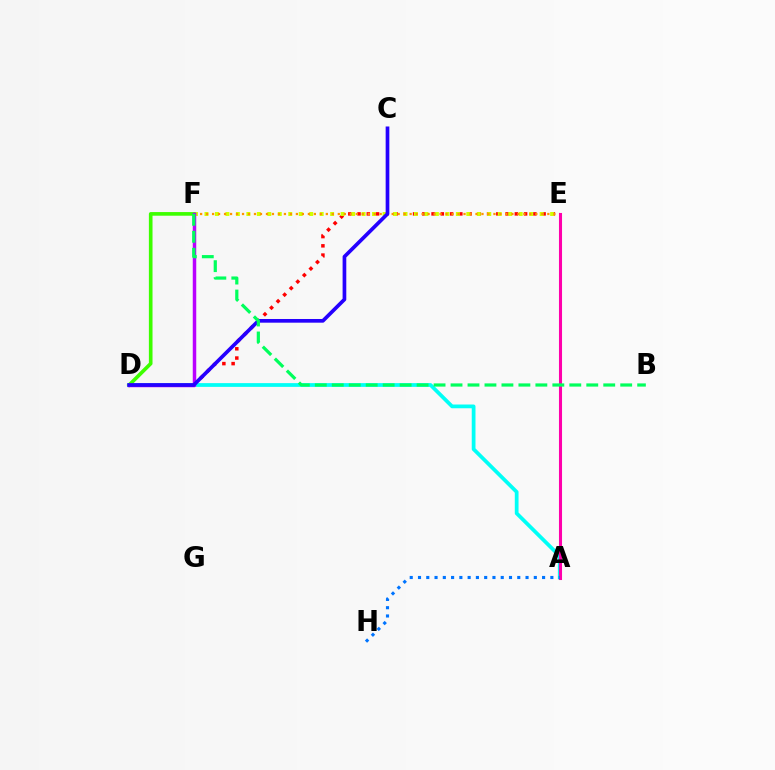{('D', 'E'): [{'color': '#ff0000', 'line_style': 'dotted', 'thickness': 2.51}], ('E', 'F'): [{'color': '#d1ff00', 'line_style': 'dotted', 'thickness': 2.85}, {'color': '#ff9400', 'line_style': 'dotted', 'thickness': 1.63}], ('A', 'D'): [{'color': '#00fff6', 'line_style': 'solid', 'thickness': 2.7}], ('D', 'F'): [{'color': '#3dff00', 'line_style': 'solid', 'thickness': 2.62}, {'color': '#b900ff', 'line_style': 'solid', 'thickness': 2.5}], ('C', 'D'): [{'color': '#2500ff', 'line_style': 'solid', 'thickness': 2.65}], ('A', 'E'): [{'color': '#ff00ac', 'line_style': 'solid', 'thickness': 2.21}], ('B', 'F'): [{'color': '#00ff5c', 'line_style': 'dashed', 'thickness': 2.31}], ('A', 'H'): [{'color': '#0074ff', 'line_style': 'dotted', 'thickness': 2.25}]}